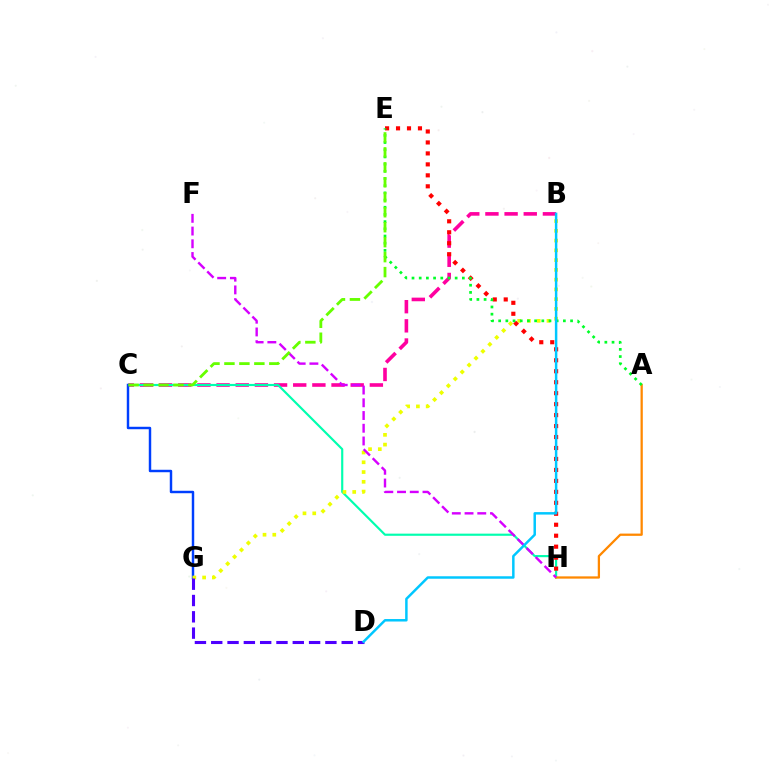{('B', 'C'): [{'color': '#ff00a0', 'line_style': 'dashed', 'thickness': 2.6}], ('C', 'H'): [{'color': '#00ffaf', 'line_style': 'solid', 'thickness': 1.55}], ('C', 'G'): [{'color': '#003fff', 'line_style': 'solid', 'thickness': 1.77}], ('B', 'G'): [{'color': '#eeff00', 'line_style': 'dotted', 'thickness': 2.65}], ('D', 'G'): [{'color': '#4f00ff', 'line_style': 'dashed', 'thickness': 2.22}], ('A', 'H'): [{'color': '#ff8800', 'line_style': 'solid', 'thickness': 1.63}], ('F', 'H'): [{'color': '#d600ff', 'line_style': 'dashed', 'thickness': 1.73}], ('E', 'H'): [{'color': '#ff0000', 'line_style': 'dotted', 'thickness': 2.98}], ('A', 'E'): [{'color': '#00ff27', 'line_style': 'dotted', 'thickness': 1.95}], ('C', 'E'): [{'color': '#66ff00', 'line_style': 'dashed', 'thickness': 2.03}], ('B', 'D'): [{'color': '#00c7ff', 'line_style': 'solid', 'thickness': 1.79}]}